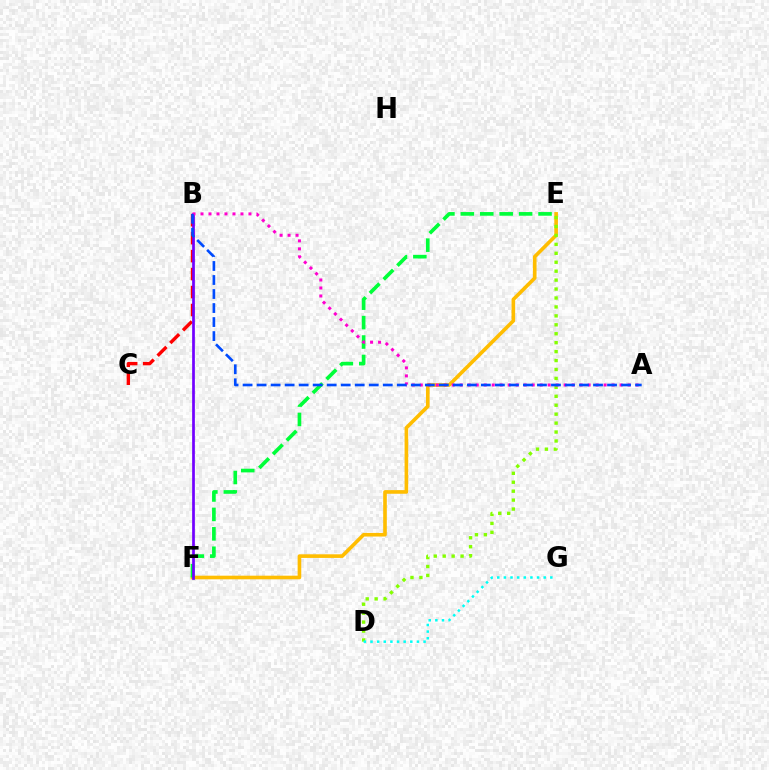{('E', 'F'): [{'color': '#ffbd00', 'line_style': 'solid', 'thickness': 2.61}, {'color': '#00ff39', 'line_style': 'dashed', 'thickness': 2.64}], ('B', 'C'): [{'color': '#ff0000', 'line_style': 'dashed', 'thickness': 2.44}], ('D', 'E'): [{'color': '#84ff00', 'line_style': 'dotted', 'thickness': 2.43}], ('B', 'F'): [{'color': '#7200ff', 'line_style': 'solid', 'thickness': 1.96}], ('A', 'B'): [{'color': '#ff00cf', 'line_style': 'dotted', 'thickness': 2.17}, {'color': '#004bff', 'line_style': 'dashed', 'thickness': 1.9}], ('D', 'G'): [{'color': '#00fff6', 'line_style': 'dotted', 'thickness': 1.8}]}